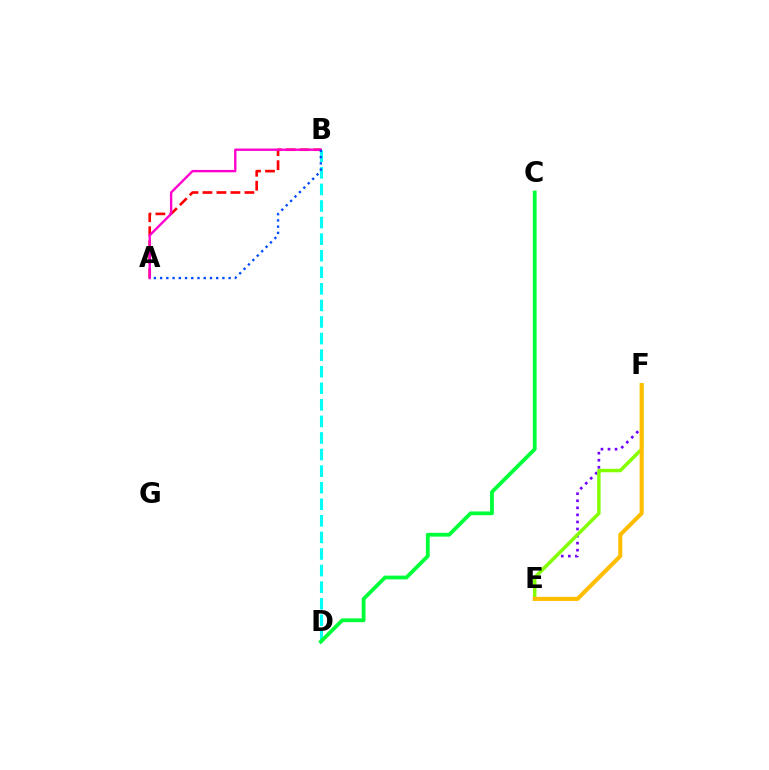{('E', 'F'): [{'color': '#7200ff', 'line_style': 'dotted', 'thickness': 1.92}, {'color': '#84ff00', 'line_style': 'solid', 'thickness': 2.49}, {'color': '#ffbd00', 'line_style': 'solid', 'thickness': 2.92}], ('B', 'D'): [{'color': '#00fff6', 'line_style': 'dashed', 'thickness': 2.25}], ('A', 'B'): [{'color': '#ff0000', 'line_style': 'dashed', 'thickness': 1.9}, {'color': '#ff00cf', 'line_style': 'solid', 'thickness': 1.69}, {'color': '#004bff', 'line_style': 'dotted', 'thickness': 1.69}], ('C', 'D'): [{'color': '#00ff39', 'line_style': 'solid', 'thickness': 2.73}]}